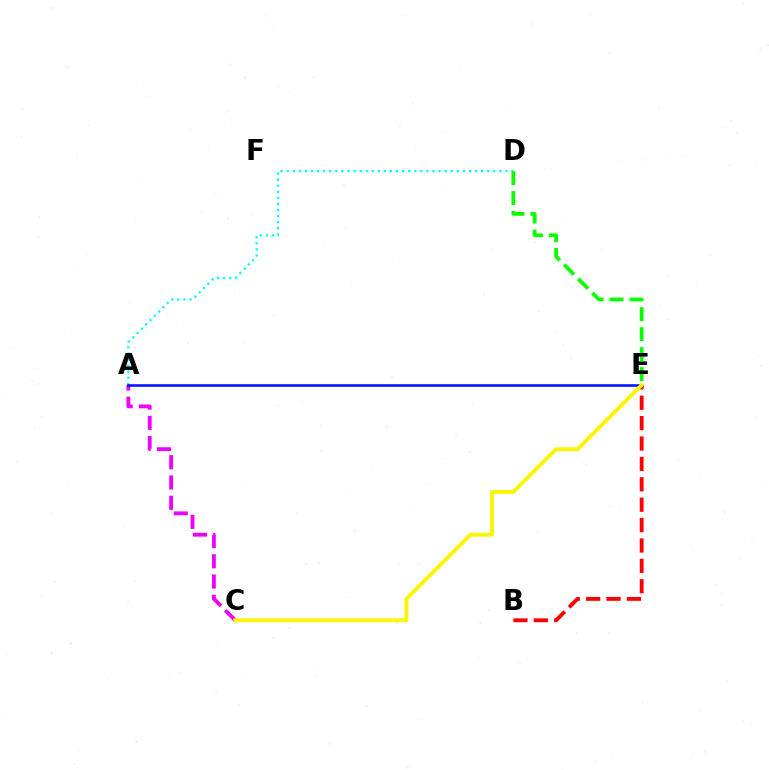{('A', 'D'): [{'color': '#00fff6', 'line_style': 'dotted', 'thickness': 1.65}], ('B', 'E'): [{'color': '#ff0000', 'line_style': 'dashed', 'thickness': 2.77}], ('A', 'C'): [{'color': '#ee00ff', 'line_style': 'dashed', 'thickness': 2.75}], ('A', 'E'): [{'color': '#0010ff', 'line_style': 'solid', 'thickness': 1.84}], ('D', 'E'): [{'color': '#08ff00', 'line_style': 'dashed', 'thickness': 2.71}], ('C', 'E'): [{'color': '#fcf500', 'line_style': 'solid', 'thickness': 2.77}]}